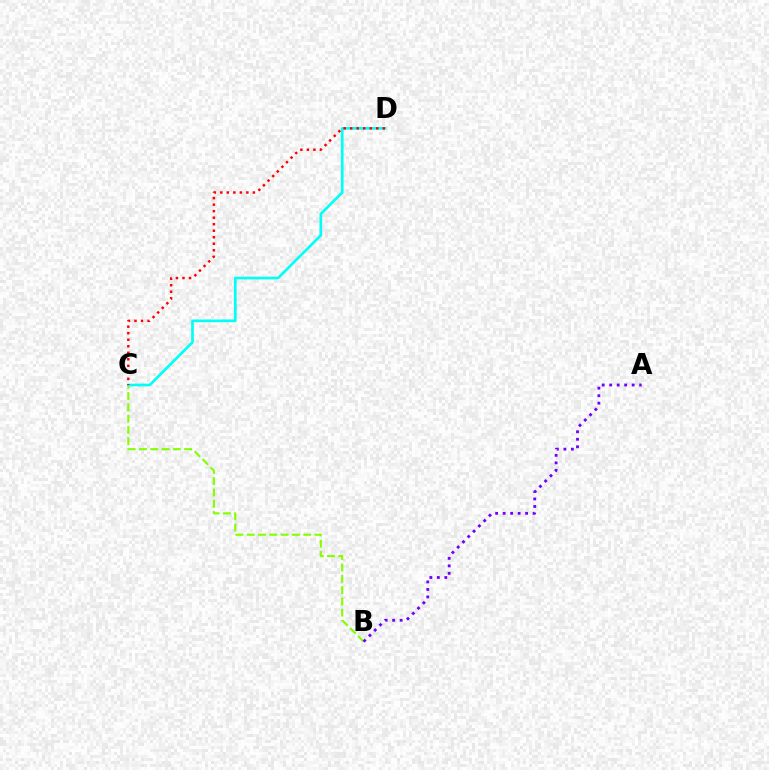{('B', 'C'): [{'color': '#84ff00', 'line_style': 'dashed', 'thickness': 1.53}], ('A', 'B'): [{'color': '#7200ff', 'line_style': 'dotted', 'thickness': 2.04}], ('C', 'D'): [{'color': '#00fff6', 'line_style': 'solid', 'thickness': 1.93}, {'color': '#ff0000', 'line_style': 'dotted', 'thickness': 1.77}]}